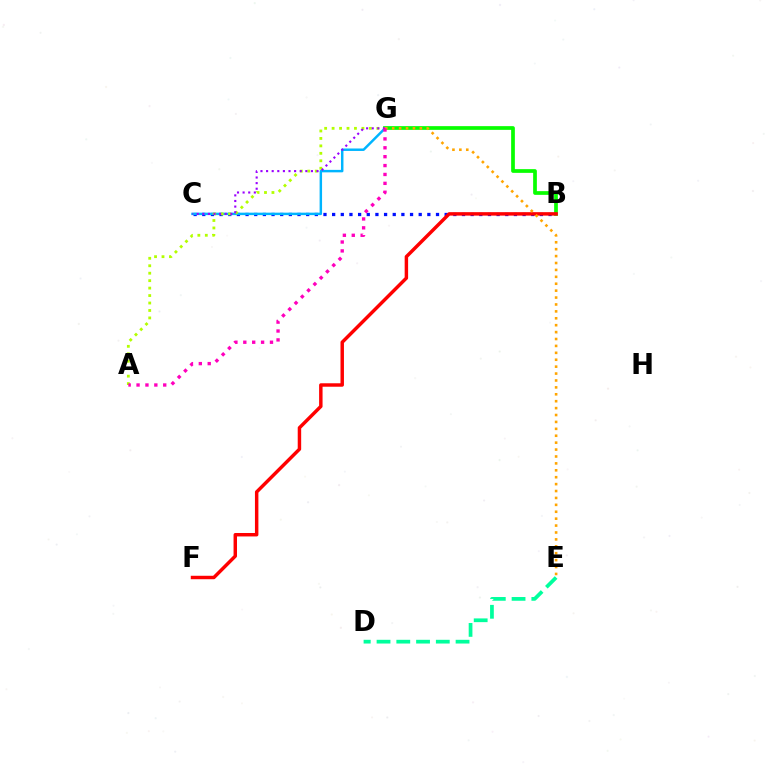{('B', 'G'): [{'color': '#08ff00', 'line_style': 'solid', 'thickness': 2.68}], ('B', 'C'): [{'color': '#0010ff', 'line_style': 'dotted', 'thickness': 2.35}], ('C', 'G'): [{'color': '#00b5ff', 'line_style': 'solid', 'thickness': 1.77}, {'color': '#9b00ff', 'line_style': 'dotted', 'thickness': 1.52}], ('A', 'G'): [{'color': '#b3ff00', 'line_style': 'dotted', 'thickness': 2.02}, {'color': '#ff00bd', 'line_style': 'dotted', 'thickness': 2.42}], ('B', 'F'): [{'color': '#ff0000', 'line_style': 'solid', 'thickness': 2.49}], ('E', 'G'): [{'color': '#ffa500', 'line_style': 'dotted', 'thickness': 1.88}], ('D', 'E'): [{'color': '#00ff9d', 'line_style': 'dashed', 'thickness': 2.68}]}